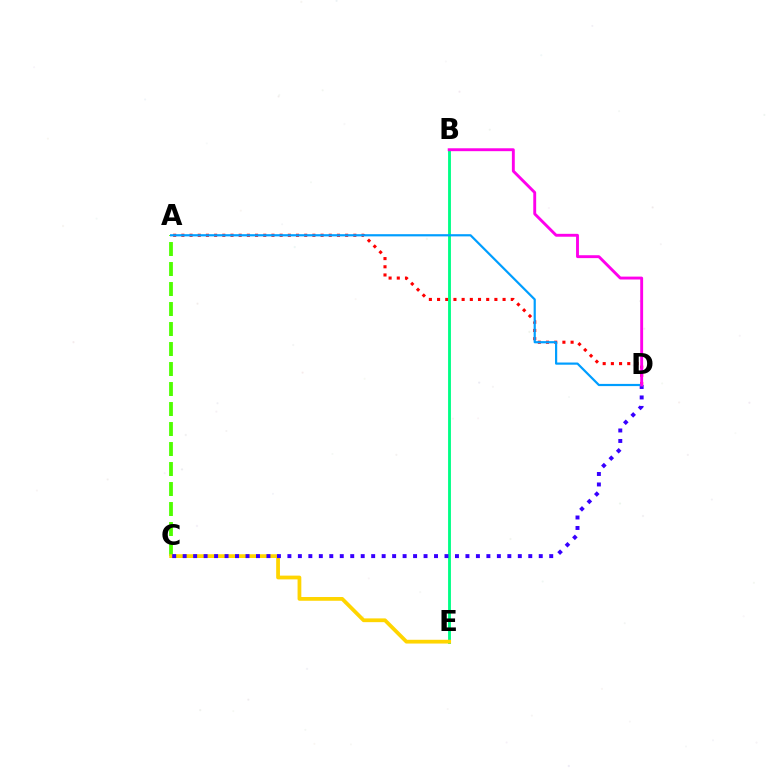{('A', 'C'): [{'color': '#4fff00', 'line_style': 'dashed', 'thickness': 2.72}], ('A', 'D'): [{'color': '#ff0000', 'line_style': 'dotted', 'thickness': 2.22}, {'color': '#009eff', 'line_style': 'solid', 'thickness': 1.58}], ('B', 'E'): [{'color': '#00ff86', 'line_style': 'solid', 'thickness': 2.06}], ('C', 'E'): [{'color': '#ffd500', 'line_style': 'solid', 'thickness': 2.71}], ('C', 'D'): [{'color': '#3700ff', 'line_style': 'dotted', 'thickness': 2.85}], ('B', 'D'): [{'color': '#ff00ed', 'line_style': 'solid', 'thickness': 2.08}]}